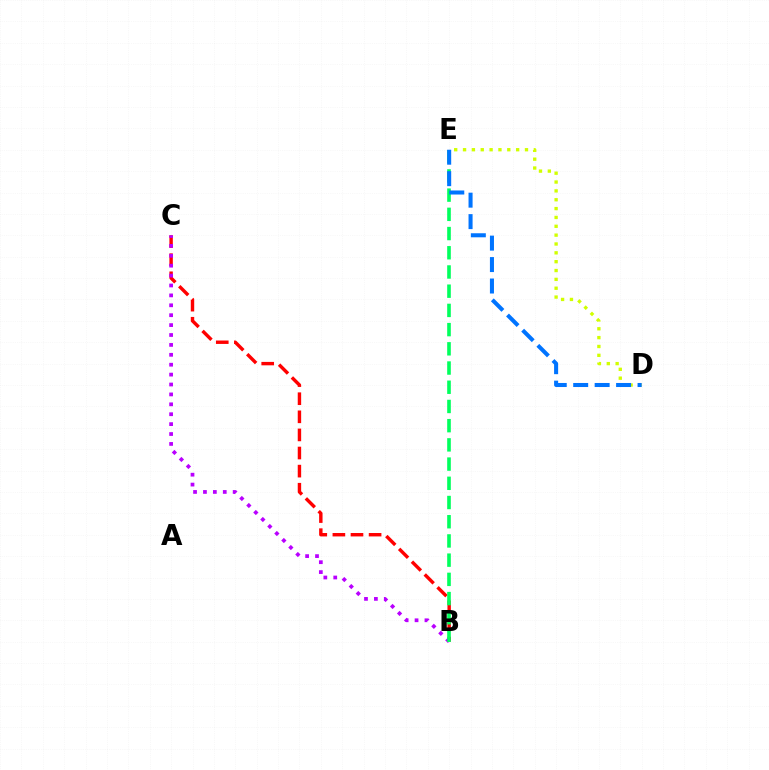{('B', 'C'): [{'color': '#ff0000', 'line_style': 'dashed', 'thickness': 2.46}, {'color': '#b900ff', 'line_style': 'dotted', 'thickness': 2.69}], ('D', 'E'): [{'color': '#d1ff00', 'line_style': 'dotted', 'thickness': 2.4}, {'color': '#0074ff', 'line_style': 'dashed', 'thickness': 2.91}], ('B', 'E'): [{'color': '#00ff5c', 'line_style': 'dashed', 'thickness': 2.61}]}